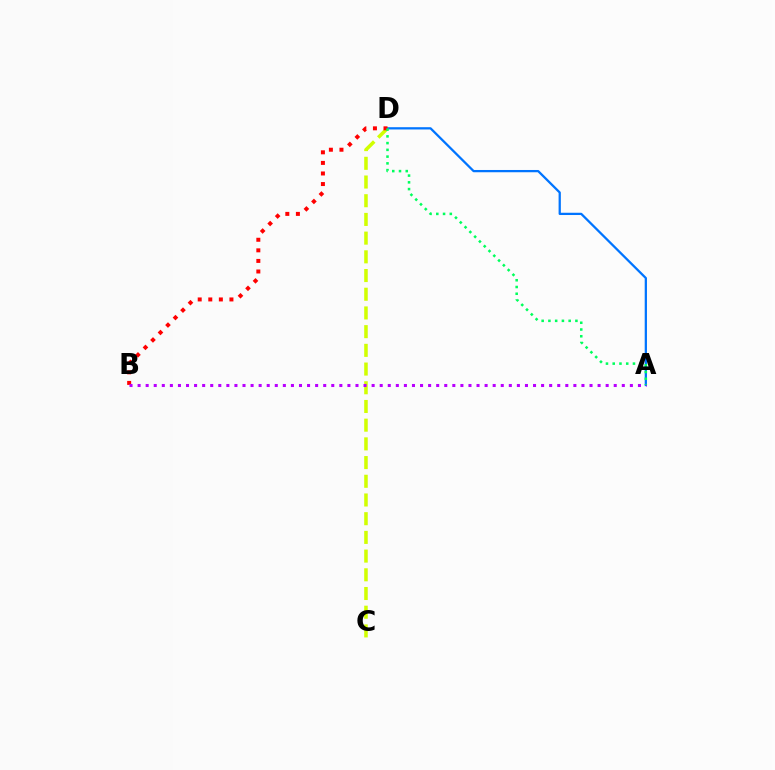{('C', 'D'): [{'color': '#d1ff00', 'line_style': 'dashed', 'thickness': 2.54}], ('A', 'D'): [{'color': '#0074ff', 'line_style': 'solid', 'thickness': 1.63}, {'color': '#00ff5c', 'line_style': 'dotted', 'thickness': 1.83}], ('B', 'D'): [{'color': '#ff0000', 'line_style': 'dotted', 'thickness': 2.87}], ('A', 'B'): [{'color': '#b900ff', 'line_style': 'dotted', 'thickness': 2.19}]}